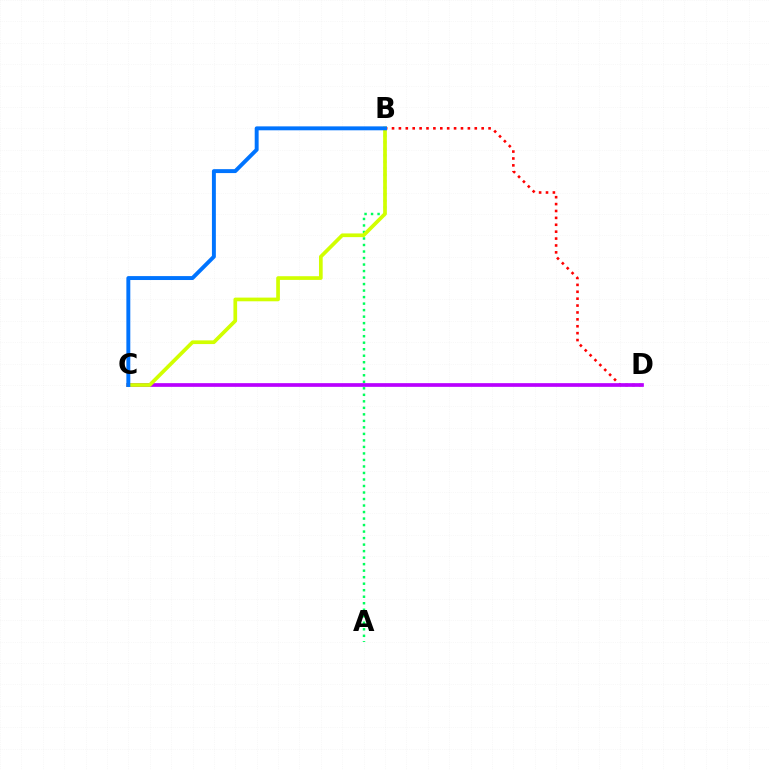{('B', 'D'): [{'color': '#ff0000', 'line_style': 'dotted', 'thickness': 1.87}], ('C', 'D'): [{'color': '#b900ff', 'line_style': 'solid', 'thickness': 2.66}], ('A', 'B'): [{'color': '#00ff5c', 'line_style': 'dotted', 'thickness': 1.77}], ('B', 'C'): [{'color': '#d1ff00', 'line_style': 'solid', 'thickness': 2.66}, {'color': '#0074ff', 'line_style': 'solid', 'thickness': 2.83}]}